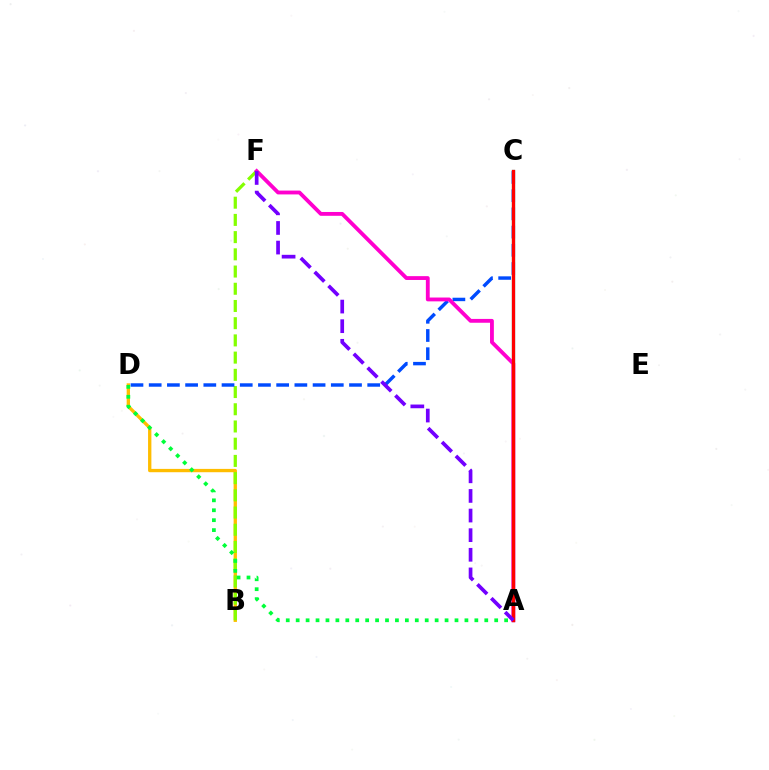{('A', 'C'): [{'color': '#00fff6', 'line_style': 'solid', 'thickness': 2.34}, {'color': '#ff0000', 'line_style': 'solid', 'thickness': 2.38}], ('B', 'D'): [{'color': '#ffbd00', 'line_style': 'solid', 'thickness': 2.39}], ('B', 'F'): [{'color': '#84ff00', 'line_style': 'dashed', 'thickness': 2.34}], ('C', 'D'): [{'color': '#004bff', 'line_style': 'dashed', 'thickness': 2.47}], ('A', 'F'): [{'color': '#ff00cf', 'line_style': 'solid', 'thickness': 2.76}, {'color': '#7200ff', 'line_style': 'dashed', 'thickness': 2.67}], ('A', 'D'): [{'color': '#00ff39', 'line_style': 'dotted', 'thickness': 2.7}]}